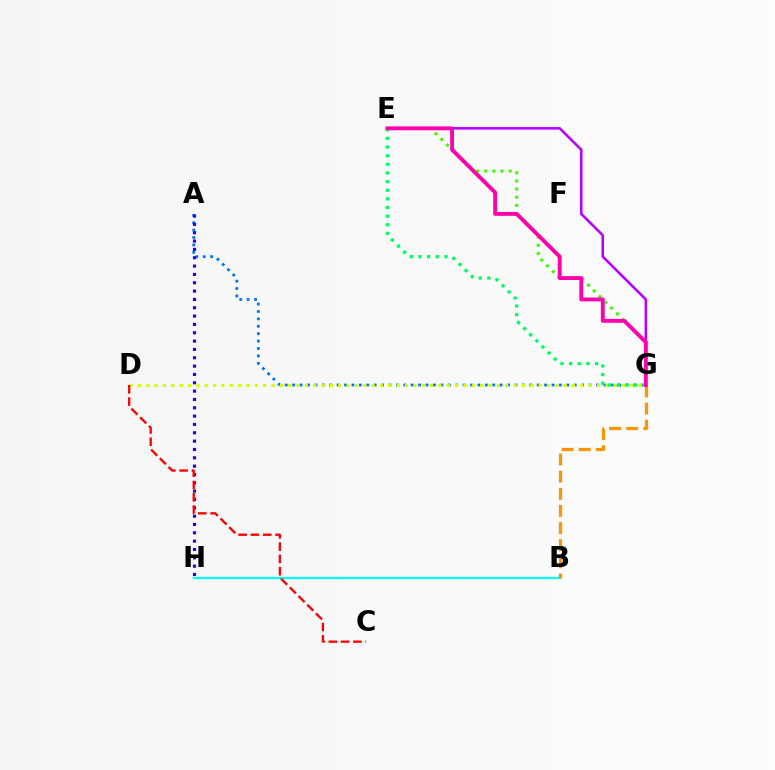{('E', 'G'): [{'color': '#b900ff', 'line_style': 'solid', 'thickness': 1.85}, {'color': '#3dff00', 'line_style': 'dotted', 'thickness': 2.21}, {'color': '#00ff5c', 'line_style': 'dotted', 'thickness': 2.35}, {'color': '#ff00ac', 'line_style': 'solid', 'thickness': 2.78}], ('A', 'G'): [{'color': '#0074ff', 'line_style': 'dotted', 'thickness': 2.01}], ('D', 'G'): [{'color': '#d1ff00', 'line_style': 'dotted', 'thickness': 2.27}], ('A', 'H'): [{'color': '#2500ff', 'line_style': 'dotted', 'thickness': 2.26}], ('B', 'H'): [{'color': '#00fff6', 'line_style': 'solid', 'thickness': 1.58}], ('B', 'G'): [{'color': '#ff9400', 'line_style': 'dashed', 'thickness': 2.33}], ('C', 'D'): [{'color': '#ff0000', 'line_style': 'dashed', 'thickness': 1.67}]}